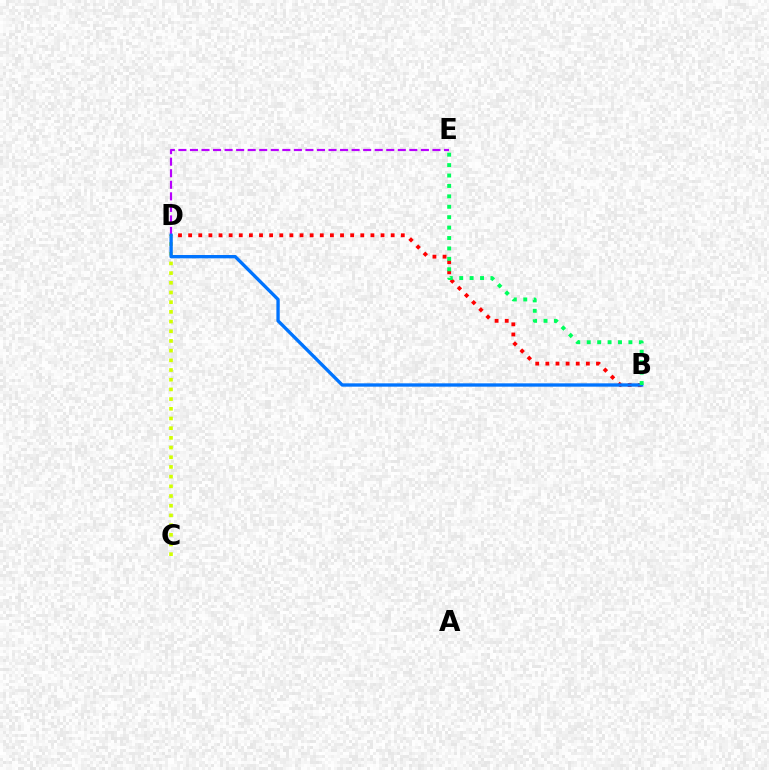{('C', 'D'): [{'color': '#d1ff00', 'line_style': 'dotted', 'thickness': 2.63}], ('B', 'D'): [{'color': '#ff0000', 'line_style': 'dotted', 'thickness': 2.75}, {'color': '#0074ff', 'line_style': 'solid', 'thickness': 2.4}], ('D', 'E'): [{'color': '#b900ff', 'line_style': 'dashed', 'thickness': 1.57}], ('B', 'E'): [{'color': '#00ff5c', 'line_style': 'dotted', 'thickness': 2.83}]}